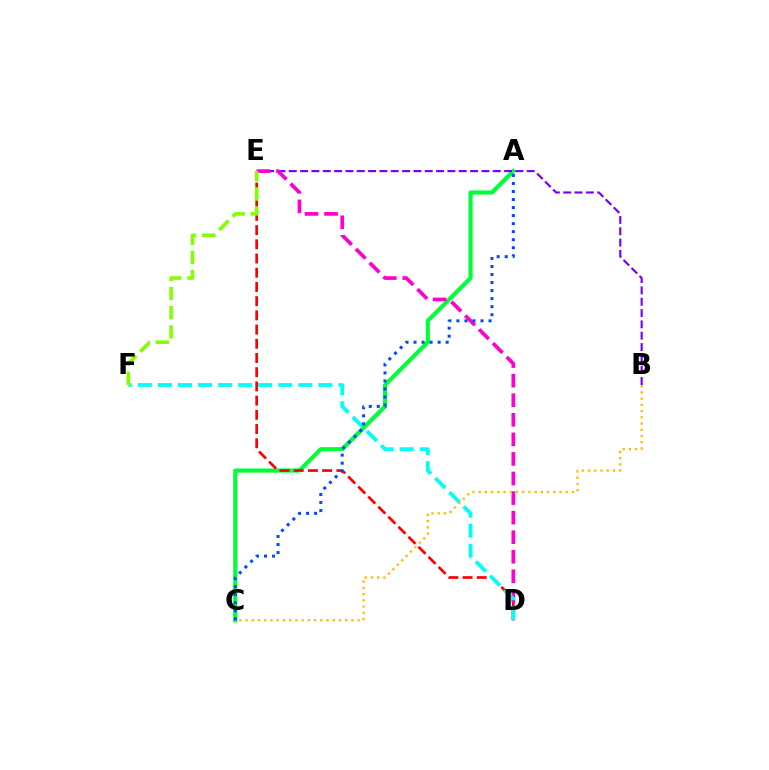{('A', 'C'): [{'color': '#00ff39', 'line_style': 'solid', 'thickness': 2.97}, {'color': '#004bff', 'line_style': 'dotted', 'thickness': 2.18}], ('D', 'E'): [{'color': '#ff0000', 'line_style': 'dashed', 'thickness': 1.93}, {'color': '#ff00cf', 'line_style': 'dashed', 'thickness': 2.66}], ('B', 'E'): [{'color': '#7200ff', 'line_style': 'dashed', 'thickness': 1.54}], ('D', 'F'): [{'color': '#00fff6', 'line_style': 'dashed', 'thickness': 2.73}], ('E', 'F'): [{'color': '#84ff00', 'line_style': 'dashed', 'thickness': 2.6}], ('B', 'C'): [{'color': '#ffbd00', 'line_style': 'dotted', 'thickness': 1.69}]}